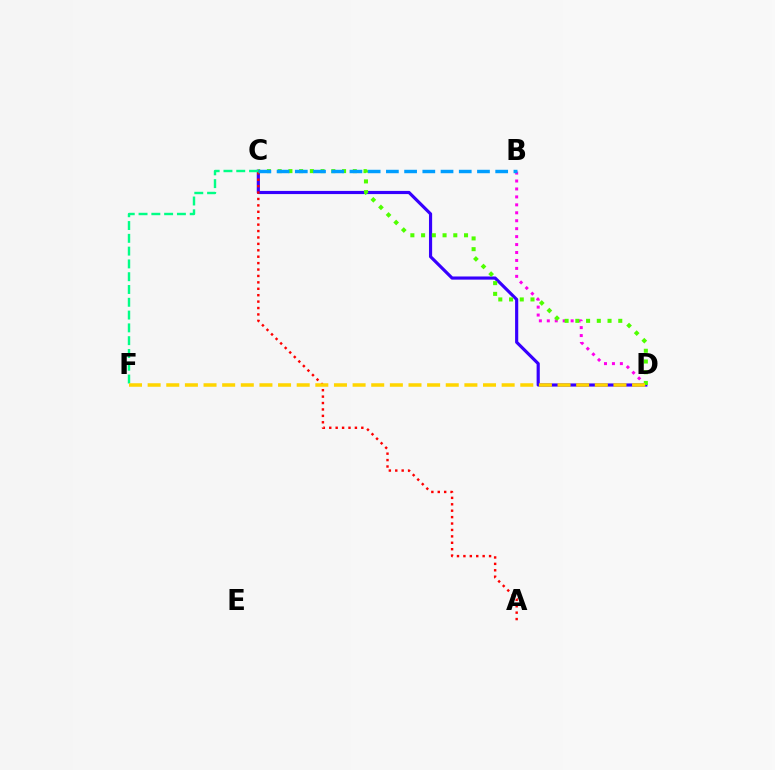{('C', 'D'): [{'color': '#3700ff', 'line_style': 'solid', 'thickness': 2.27}, {'color': '#4fff00', 'line_style': 'dotted', 'thickness': 2.92}], ('A', 'C'): [{'color': '#ff0000', 'line_style': 'dotted', 'thickness': 1.74}], ('B', 'D'): [{'color': '#ff00ed', 'line_style': 'dotted', 'thickness': 2.16}], ('B', 'C'): [{'color': '#009eff', 'line_style': 'dashed', 'thickness': 2.47}], ('C', 'F'): [{'color': '#00ff86', 'line_style': 'dashed', 'thickness': 1.74}], ('D', 'F'): [{'color': '#ffd500', 'line_style': 'dashed', 'thickness': 2.53}]}